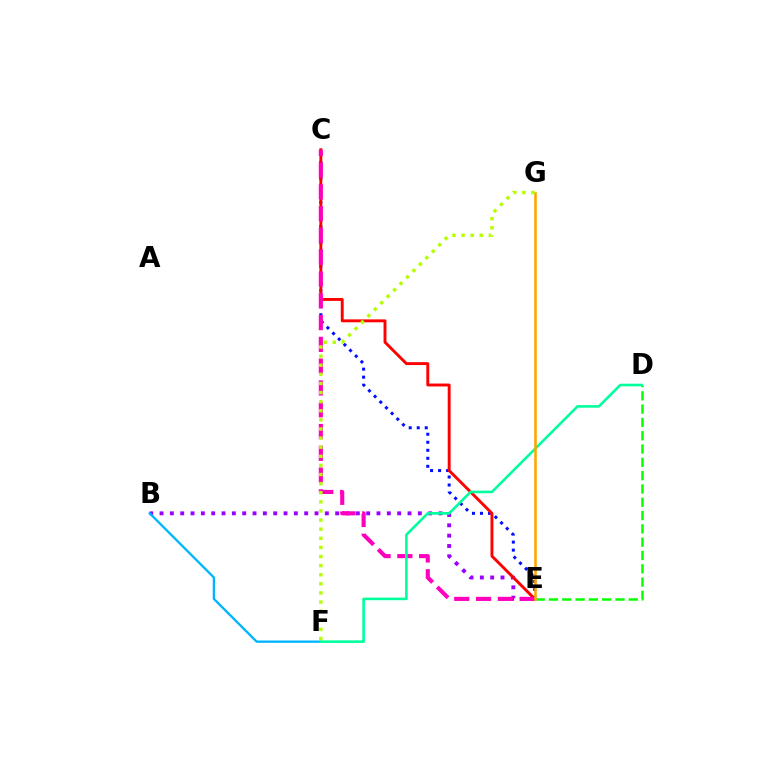{('C', 'E'): [{'color': '#0010ff', 'line_style': 'dotted', 'thickness': 2.18}, {'color': '#ff0000', 'line_style': 'solid', 'thickness': 2.1}, {'color': '#ff00bd', 'line_style': 'dashed', 'thickness': 2.96}], ('B', 'E'): [{'color': '#9b00ff', 'line_style': 'dotted', 'thickness': 2.81}], ('B', 'F'): [{'color': '#00b5ff', 'line_style': 'solid', 'thickness': 1.67}], ('D', 'E'): [{'color': '#08ff00', 'line_style': 'dashed', 'thickness': 1.81}], ('D', 'F'): [{'color': '#00ff9d', 'line_style': 'solid', 'thickness': 1.87}], ('E', 'G'): [{'color': '#ffa500', 'line_style': 'solid', 'thickness': 1.85}], ('F', 'G'): [{'color': '#b3ff00', 'line_style': 'dotted', 'thickness': 2.47}]}